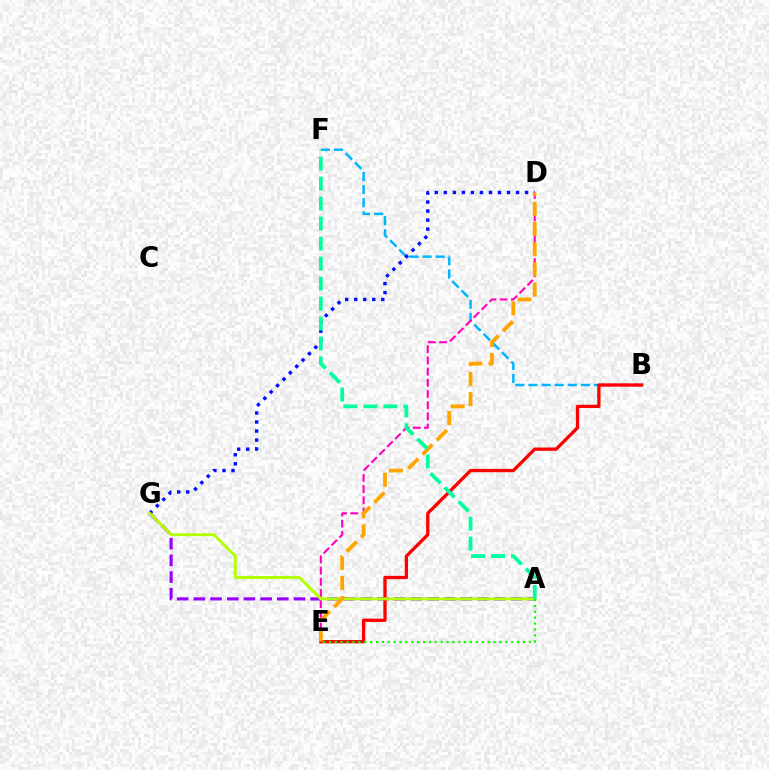{('B', 'F'): [{'color': '#00b5ff', 'line_style': 'dashed', 'thickness': 1.78}], ('D', 'G'): [{'color': '#0010ff', 'line_style': 'dotted', 'thickness': 2.45}], ('D', 'E'): [{'color': '#ff00bd', 'line_style': 'dashed', 'thickness': 1.52}, {'color': '#ffa500', 'line_style': 'dashed', 'thickness': 2.74}], ('A', 'G'): [{'color': '#9b00ff', 'line_style': 'dashed', 'thickness': 2.27}, {'color': '#b3ff00', 'line_style': 'solid', 'thickness': 2.11}], ('B', 'E'): [{'color': '#ff0000', 'line_style': 'solid', 'thickness': 2.37}], ('A', 'F'): [{'color': '#00ff9d', 'line_style': 'dashed', 'thickness': 2.71}], ('A', 'E'): [{'color': '#08ff00', 'line_style': 'dotted', 'thickness': 1.6}]}